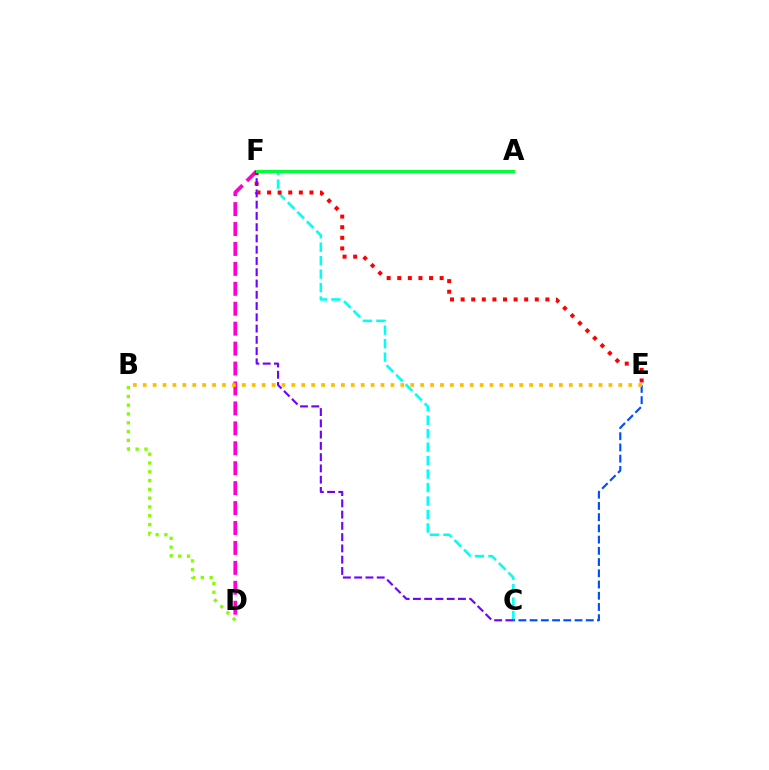{('D', 'F'): [{'color': '#ff00cf', 'line_style': 'dashed', 'thickness': 2.71}], ('C', 'F'): [{'color': '#00fff6', 'line_style': 'dashed', 'thickness': 1.83}, {'color': '#7200ff', 'line_style': 'dashed', 'thickness': 1.53}], ('B', 'D'): [{'color': '#84ff00', 'line_style': 'dotted', 'thickness': 2.39}], ('E', 'F'): [{'color': '#ff0000', 'line_style': 'dotted', 'thickness': 2.88}], ('A', 'F'): [{'color': '#00ff39', 'line_style': 'solid', 'thickness': 2.19}], ('C', 'E'): [{'color': '#004bff', 'line_style': 'dashed', 'thickness': 1.53}], ('B', 'E'): [{'color': '#ffbd00', 'line_style': 'dotted', 'thickness': 2.69}]}